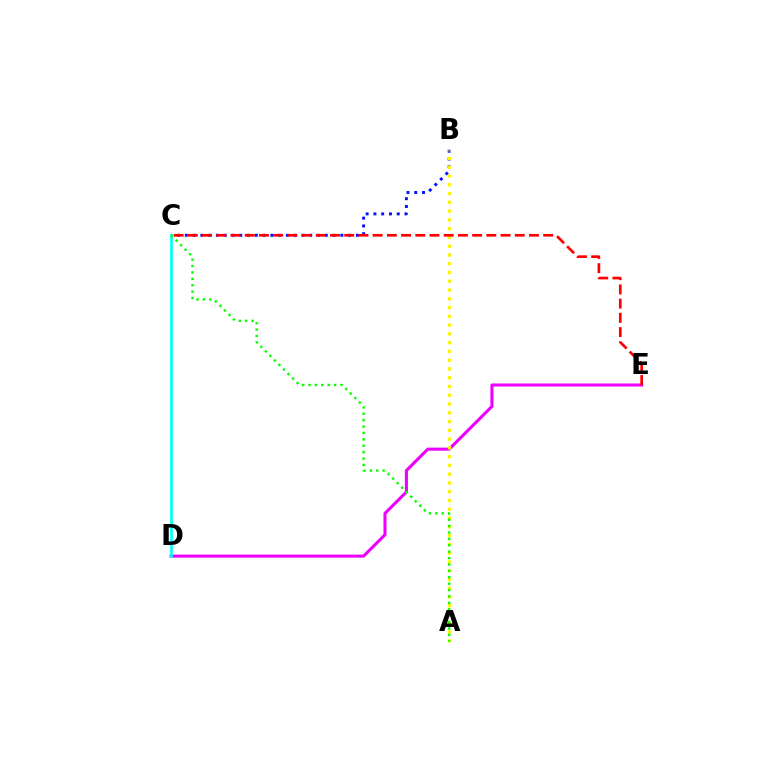{('B', 'C'): [{'color': '#0010ff', 'line_style': 'dotted', 'thickness': 2.11}], ('D', 'E'): [{'color': '#ee00ff', 'line_style': 'solid', 'thickness': 2.21}], ('A', 'B'): [{'color': '#fcf500', 'line_style': 'dotted', 'thickness': 2.38}], ('C', 'E'): [{'color': '#ff0000', 'line_style': 'dashed', 'thickness': 1.93}], ('C', 'D'): [{'color': '#00fff6', 'line_style': 'solid', 'thickness': 1.93}], ('A', 'C'): [{'color': '#08ff00', 'line_style': 'dotted', 'thickness': 1.74}]}